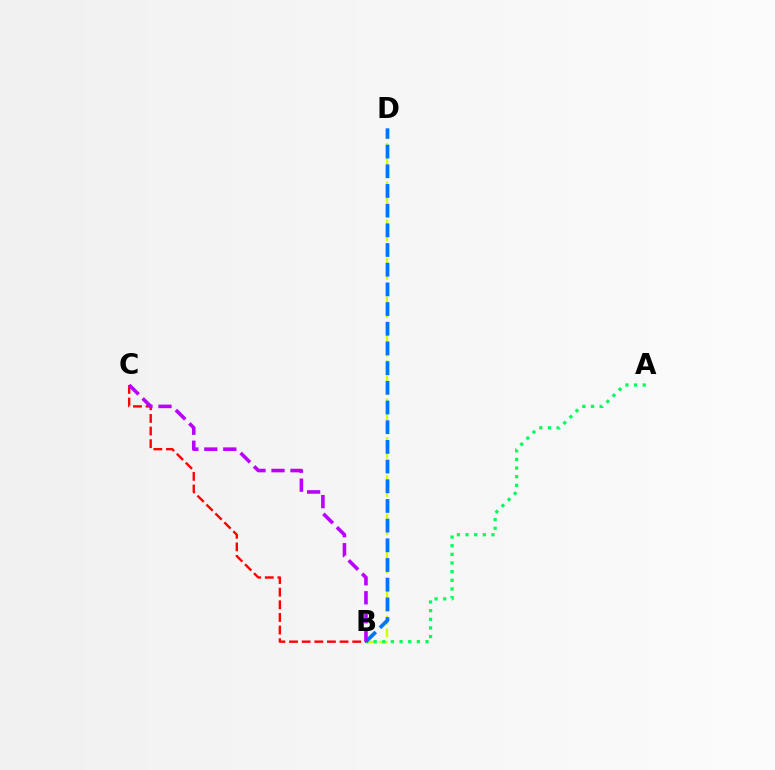{('B', 'D'): [{'color': '#d1ff00', 'line_style': 'dashed', 'thickness': 1.74}, {'color': '#0074ff', 'line_style': 'dashed', 'thickness': 2.67}], ('A', 'B'): [{'color': '#00ff5c', 'line_style': 'dotted', 'thickness': 2.35}], ('B', 'C'): [{'color': '#ff0000', 'line_style': 'dashed', 'thickness': 1.72}, {'color': '#b900ff', 'line_style': 'dashed', 'thickness': 2.58}]}